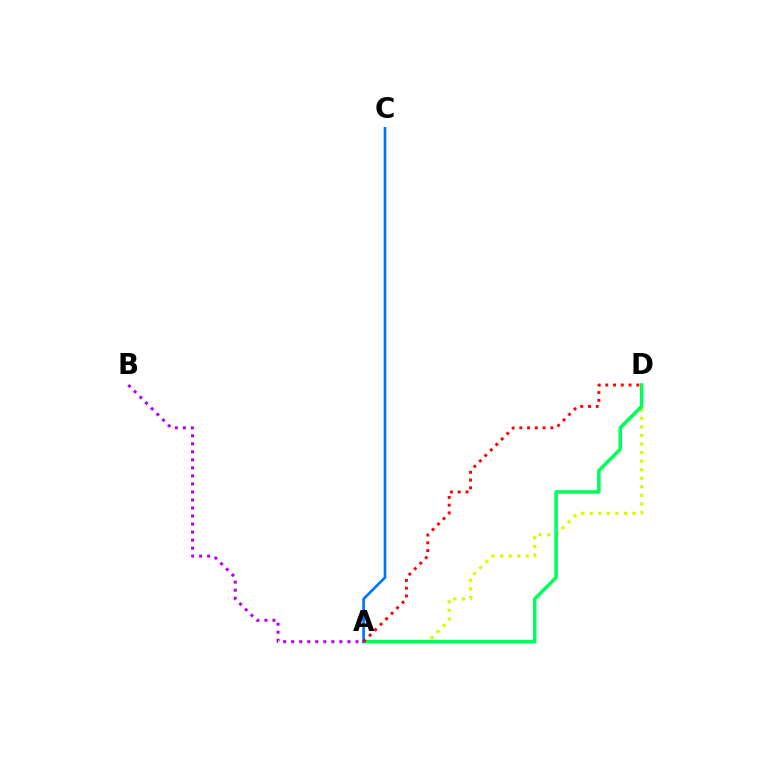{('A', 'D'): [{'color': '#d1ff00', 'line_style': 'dotted', 'thickness': 2.33}, {'color': '#00ff5c', 'line_style': 'solid', 'thickness': 2.55}, {'color': '#ff0000', 'line_style': 'dotted', 'thickness': 2.11}], ('A', 'B'): [{'color': '#b900ff', 'line_style': 'dotted', 'thickness': 2.18}], ('A', 'C'): [{'color': '#0074ff', 'line_style': 'solid', 'thickness': 1.93}]}